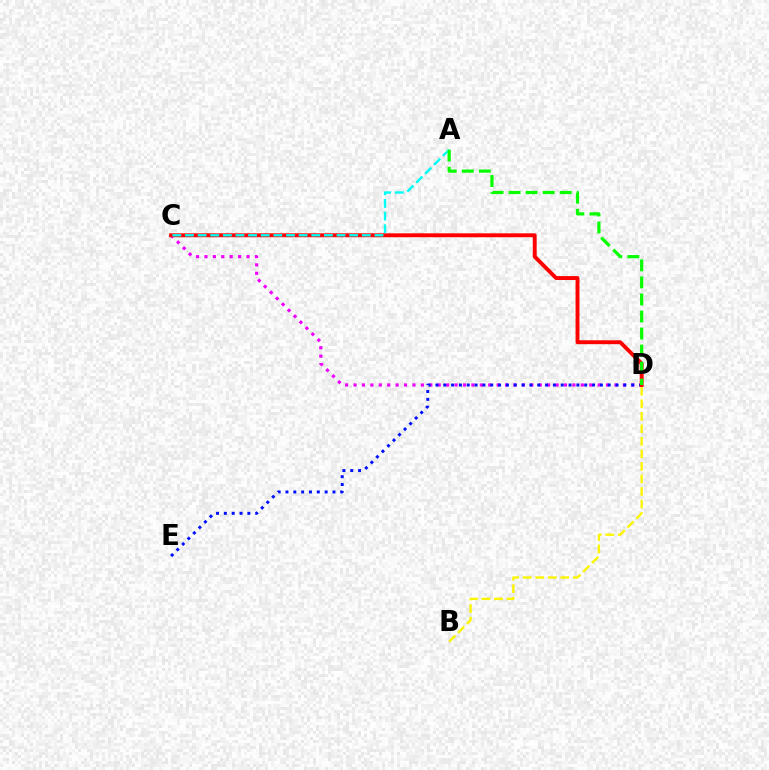{('C', 'D'): [{'color': '#ee00ff', 'line_style': 'dotted', 'thickness': 2.29}, {'color': '#ff0000', 'line_style': 'solid', 'thickness': 2.81}], ('D', 'E'): [{'color': '#0010ff', 'line_style': 'dotted', 'thickness': 2.13}], ('B', 'D'): [{'color': '#fcf500', 'line_style': 'dashed', 'thickness': 1.7}], ('A', 'C'): [{'color': '#00fff6', 'line_style': 'dashed', 'thickness': 1.72}], ('A', 'D'): [{'color': '#08ff00', 'line_style': 'dashed', 'thickness': 2.31}]}